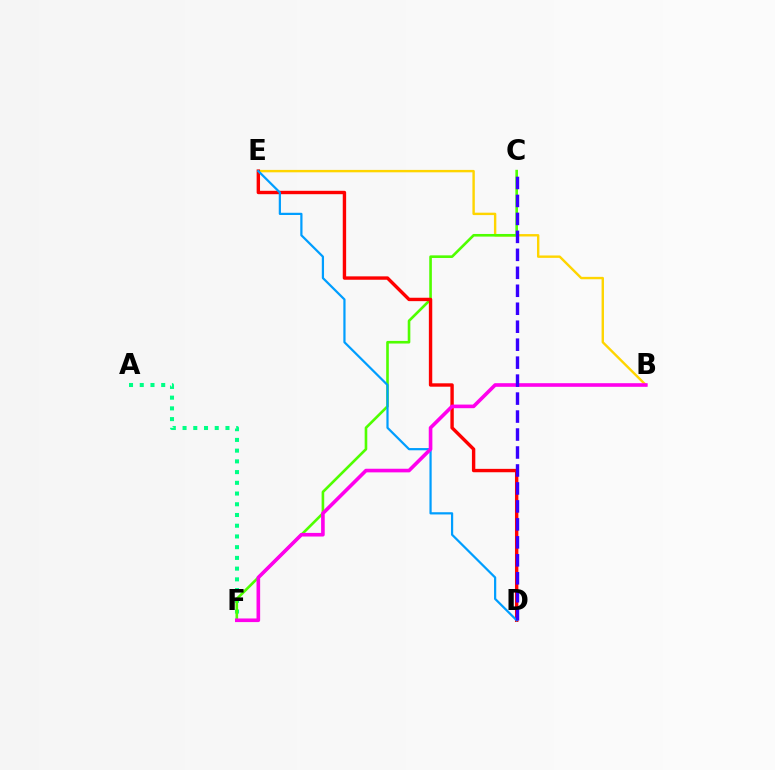{('B', 'E'): [{'color': '#ffd500', 'line_style': 'solid', 'thickness': 1.73}], ('A', 'F'): [{'color': '#00ff86', 'line_style': 'dotted', 'thickness': 2.91}], ('C', 'F'): [{'color': '#4fff00', 'line_style': 'solid', 'thickness': 1.89}], ('D', 'E'): [{'color': '#ff0000', 'line_style': 'solid', 'thickness': 2.44}, {'color': '#009eff', 'line_style': 'solid', 'thickness': 1.6}], ('B', 'F'): [{'color': '#ff00ed', 'line_style': 'solid', 'thickness': 2.61}], ('C', 'D'): [{'color': '#3700ff', 'line_style': 'dashed', 'thickness': 2.44}]}